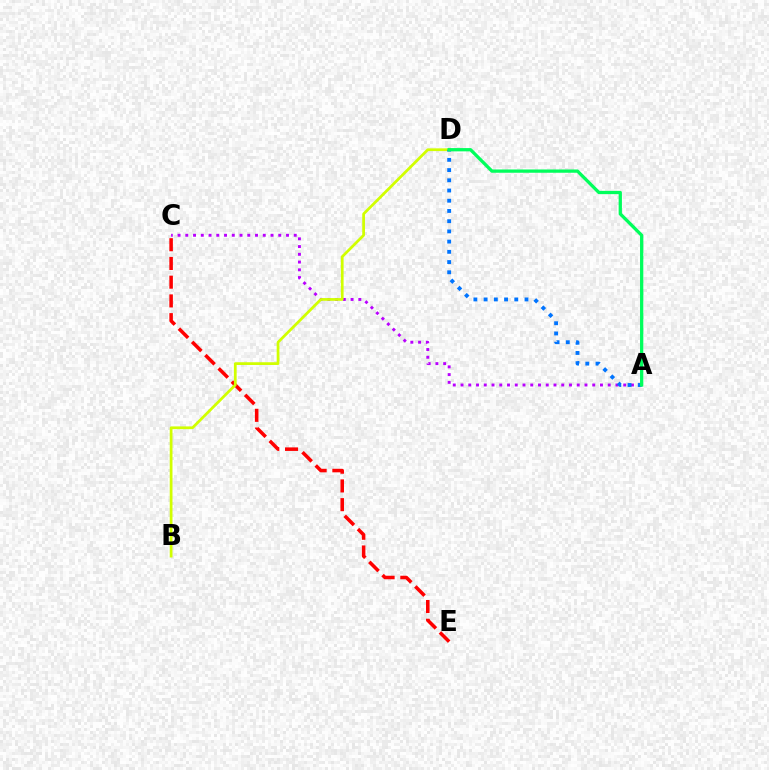{('C', 'E'): [{'color': '#ff0000', 'line_style': 'dashed', 'thickness': 2.54}], ('A', 'C'): [{'color': '#b900ff', 'line_style': 'dotted', 'thickness': 2.1}], ('B', 'D'): [{'color': '#d1ff00', 'line_style': 'solid', 'thickness': 1.98}], ('A', 'D'): [{'color': '#0074ff', 'line_style': 'dotted', 'thickness': 2.78}, {'color': '#00ff5c', 'line_style': 'solid', 'thickness': 2.36}]}